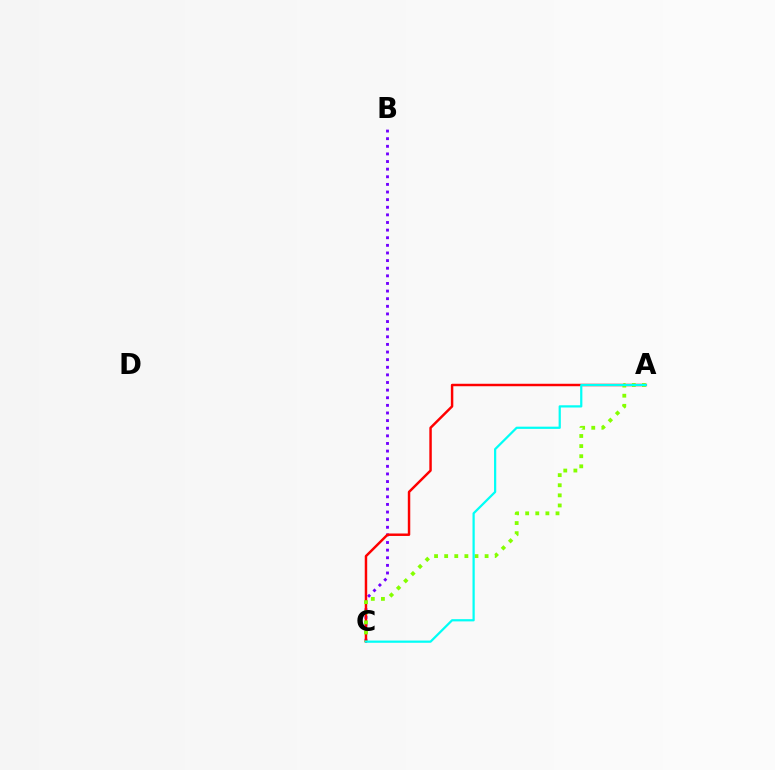{('B', 'C'): [{'color': '#7200ff', 'line_style': 'dotted', 'thickness': 2.07}], ('A', 'C'): [{'color': '#ff0000', 'line_style': 'solid', 'thickness': 1.77}, {'color': '#84ff00', 'line_style': 'dotted', 'thickness': 2.75}, {'color': '#00fff6', 'line_style': 'solid', 'thickness': 1.6}]}